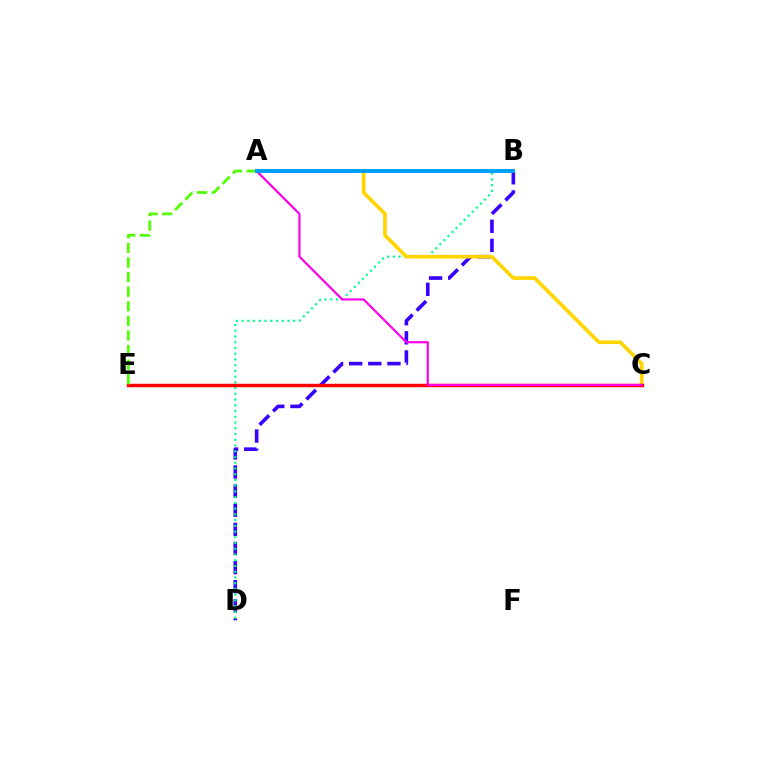{('B', 'D'): [{'color': '#3700ff', 'line_style': 'dashed', 'thickness': 2.6}, {'color': '#00ff86', 'line_style': 'dotted', 'thickness': 1.56}], ('A', 'C'): [{'color': '#ffd500', 'line_style': 'solid', 'thickness': 2.65}, {'color': '#ff00ed', 'line_style': 'solid', 'thickness': 1.59}], ('C', 'E'): [{'color': '#ff0000', 'line_style': 'solid', 'thickness': 2.47}], ('A', 'E'): [{'color': '#4fff00', 'line_style': 'dashed', 'thickness': 1.98}], ('A', 'B'): [{'color': '#009eff', 'line_style': 'solid', 'thickness': 2.86}]}